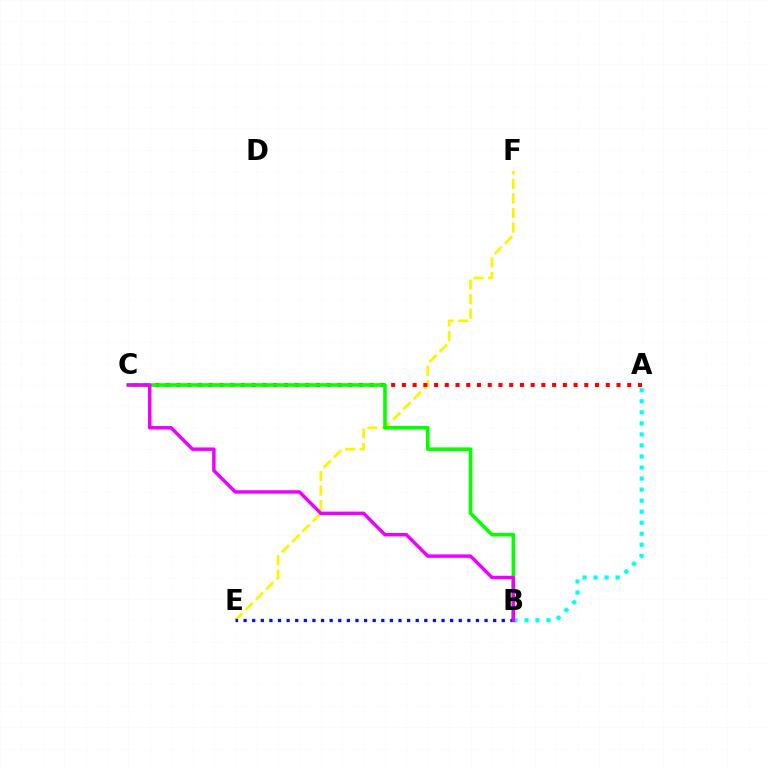{('A', 'B'): [{'color': '#00fff6', 'line_style': 'dotted', 'thickness': 3.0}], ('E', 'F'): [{'color': '#fcf500', 'line_style': 'dashed', 'thickness': 1.98}], ('A', 'C'): [{'color': '#ff0000', 'line_style': 'dotted', 'thickness': 2.92}], ('B', 'C'): [{'color': '#08ff00', 'line_style': 'solid', 'thickness': 2.61}, {'color': '#ee00ff', 'line_style': 'solid', 'thickness': 2.49}], ('B', 'E'): [{'color': '#0010ff', 'line_style': 'dotted', 'thickness': 2.34}]}